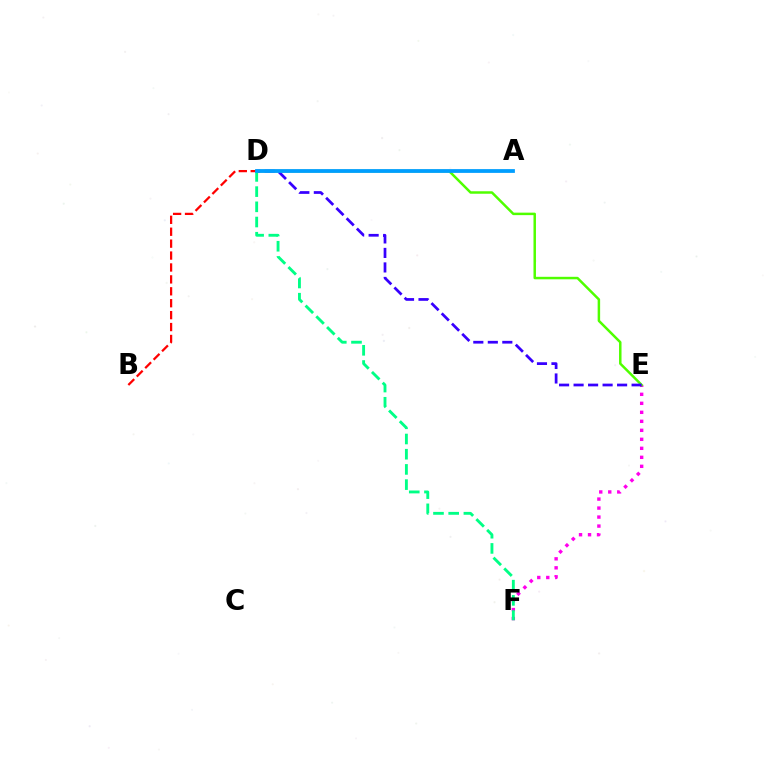{('A', 'D'): [{'color': '#ffd500', 'line_style': 'dotted', 'thickness': 1.58}, {'color': '#009eff', 'line_style': 'solid', 'thickness': 2.72}], ('E', 'F'): [{'color': '#ff00ed', 'line_style': 'dotted', 'thickness': 2.45}], ('D', 'E'): [{'color': '#4fff00', 'line_style': 'solid', 'thickness': 1.79}, {'color': '#3700ff', 'line_style': 'dashed', 'thickness': 1.97}], ('B', 'D'): [{'color': '#ff0000', 'line_style': 'dashed', 'thickness': 1.62}], ('D', 'F'): [{'color': '#00ff86', 'line_style': 'dashed', 'thickness': 2.07}]}